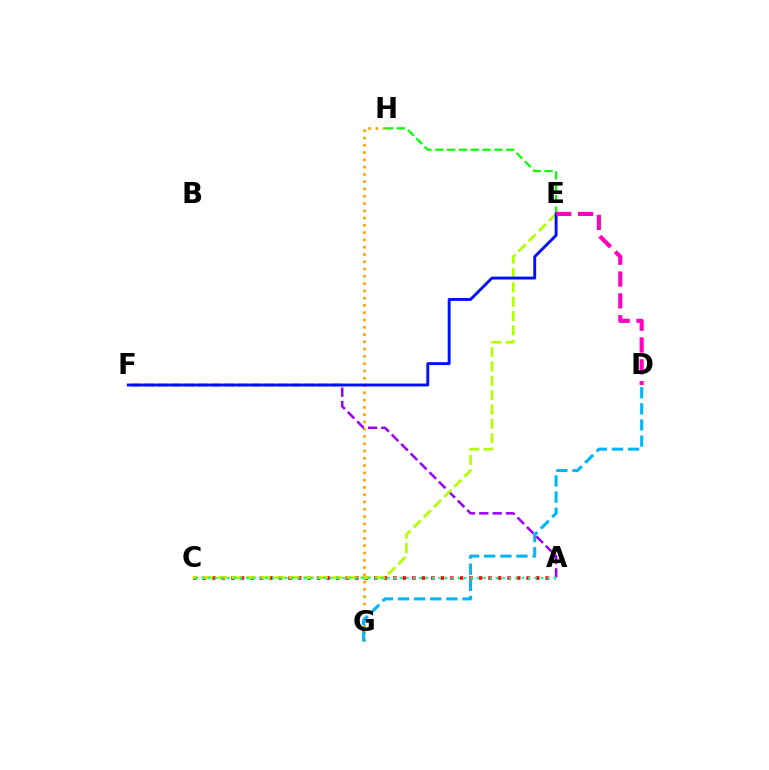{('G', 'H'): [{'color': '#ffa500', 'line_style': 'dotted', 'thickness': 1.98}], ('A', 'C'): [{'color': '#ff0000', 'line_style': 'dotted', 'thickness': 2.59}, {'color': '#00ff9d', 'line_style': 'dotted', 'thickness': 1.74}], ('D', 'G'): [{'color': '#00b5ff', 'line_style': 'dashed', 'thickness': 2.19}], ('A', 'F'): [{'color': '#9b00ff', 'line_style': 'dashed', 'thickness': 1.81}], ('E', 'H'): [{'color': '#08ff00', 'line_style': 'dashed', 'thickness': 1.6}], ('C', 'E'): [{'color': '#b3ff00', 'line_style': 'dashed', 'thickness': 1.95}], ('E', 'F'): [{'color': '#0010ff', 'line_style': 'solid', 'thickness': 2.09}], ('D', 'E'): [{'color': '#ff00bd', 'line_style': 'dashed', 'thickness': 2.97}]}